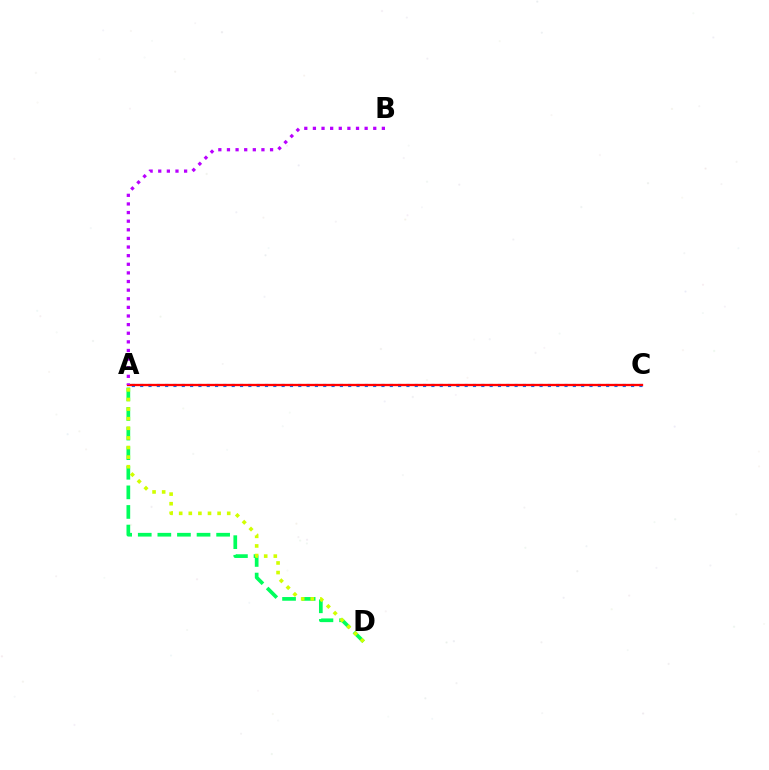{('A', 'D'): [{'color': '#00ff5c', 'line_style': 'dashed', 'thickness': 2.66}, {'color': '#d1ff00', 'line_style': 'dotted', 'thickness': 2.61}], ('A', 'C'): [{'color': '#0074ff', 'line_style': 'dotted', 'thickness': 2.26}, {'color': '#ff0000', 'line_style': 'solid', 'thickness': 1.66}], ('A', 'B'): [{'color': '#b900ff', 'line_style': 'dotted', 'thickness': 2.34}]}